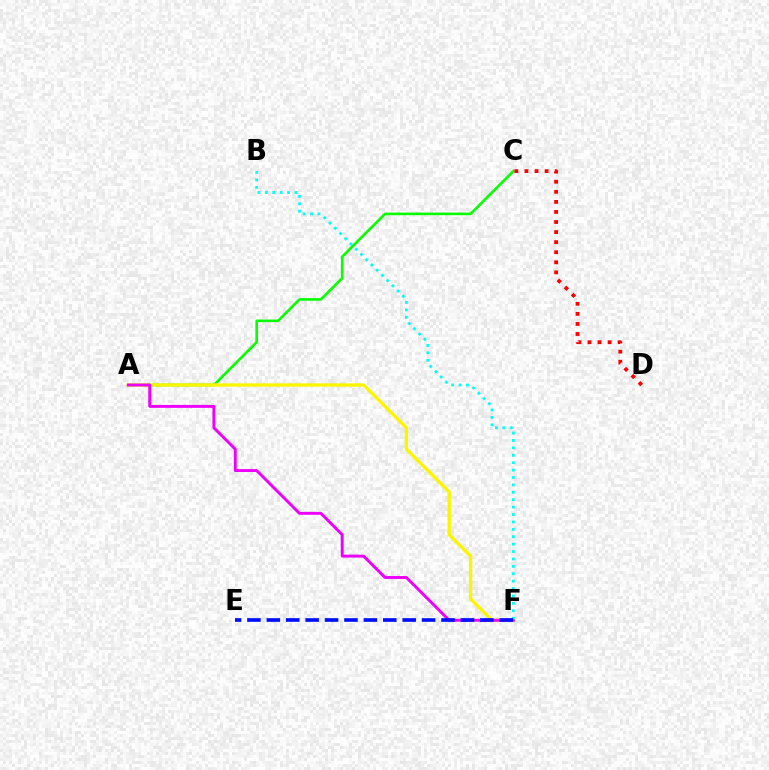{('A', 'C'): [{'color': '#08ff00', 'line_style': 'solid', 'thickness': 1.88}], ('A', 'F'): [{'color': '#fcf500', 'line_style': 'solid', 'thickness': 2.4}, {'color': '#ee00ff', 'line_style': 'solid', 'thickness': 2.1}], ('C', 'D'): [{'color': '#ff0000', 'line_style': 'dotted', 'thickness': 2.74}], ('B', 'F'): [{'color': '#00fff6', 'line_style': 'dotted', 'thickness': 2.01}], ('E', 'F'): [{'color': '#0010ff', 'line_style': 'dashed', 'thickness': 2.64}]}